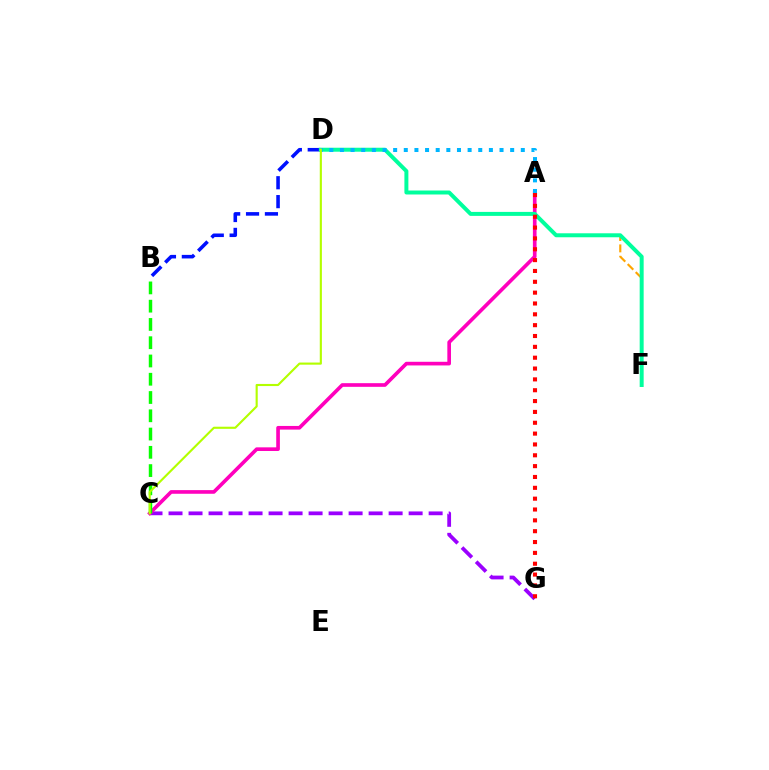{('C', 'G'): [{'color': '#9b00ff', 'line_style': 'dashed', 'thickness': 2.72}], ('A', 'F'): [{'color': '#ffa500', 'line_style': 'dashed', 'thickness': 1.54}], ('A', 'C'): [{'color': '#ff00bd', 'line_style': 'solid', 'thickness': 2.63}], ('B', 'C'): [{'color': '#08ff00', 'line_style': 'dashed', 'thickness': 2.48}], ('B', 'D'): [{'color': '#0010ff', 'line_style': 'dashed', 'thickness': 2.57}], ('D', 'F'): [{'color': '#00ff9d', 'line_style': 'solid', 'thickness': 2.86}], ('A', 'D'): [{'color': '#00b5ff', 'line_style': 'dotted', 'thickness': 2.89}], ('A', 'G'): [{'color': '#ff0000', 'line_style': 'dotted', 'thickness': 2.95}], ('C', 'D'): [{'color': '#b3ff00', 'line_style': 'solid', 'thickness': 1.53}]}